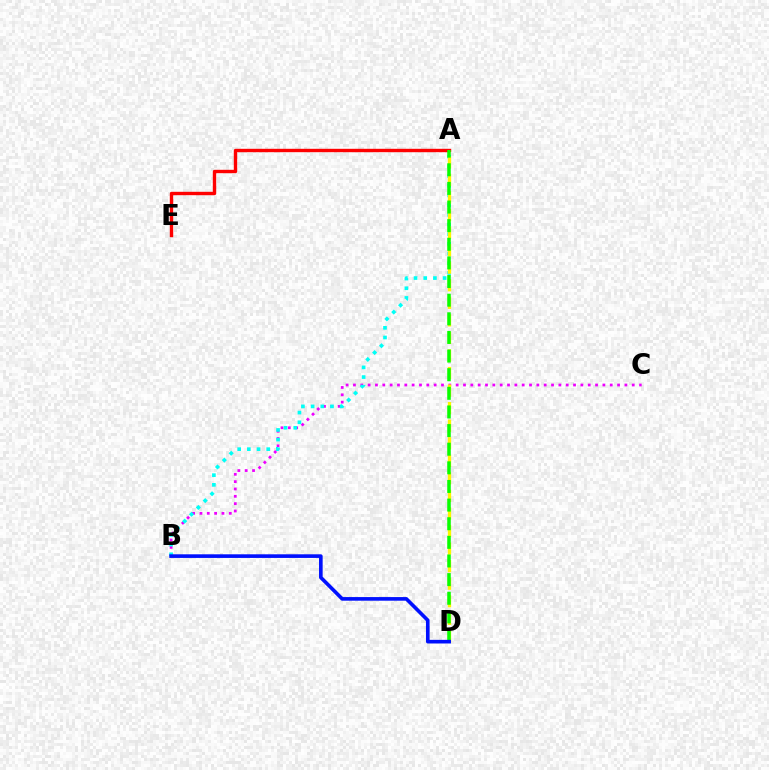{('B', 'C'): [{'color': '#ee00ff', 'line_style': 'dotted', 'thickness': 1.99}], ('A', 'B'): [{'color': '#00fff6', 'line_style': 'dotted', 'thickness': 2.63}], ('A', 'D'): [{'color': '#fcf500', 'line_style': 'dashed', 'thickness': 2.39}, {'color': '#08ff00', 'line_style': 'dashed', 'thickness': 2.53}], ('A', 'E'): [{'color': '#ff0000', 'line_style': 'solid', 'thickness': 2.44}], ('B', 'D'): [{'color': '#0010ff', 'line_style': 'solid', 'thickness': 2.61}]}